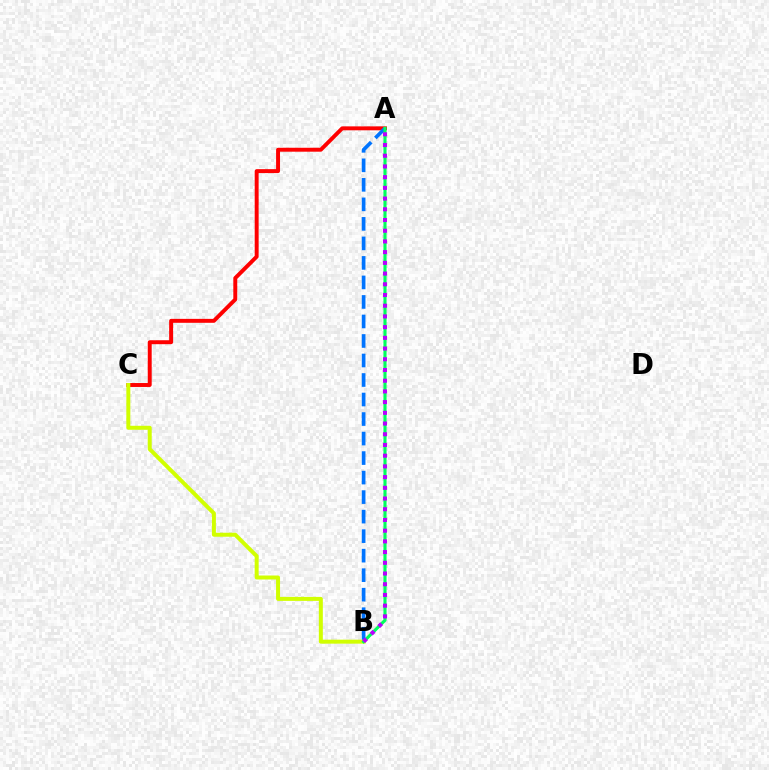{('A', 'C'): [{'color': '#ff0000', 'line_style': 'solid', 'thickness': 2.83}], ('A', 'B'): [{'color': '#0074ff', 'line_style': 'dashed', 'thickness': 2.65}, {'color': '#00ff5c', 'line_style': 'solid', 'thickness': 2.25}, {'color': '#b900ff', 'line_style': 'dotted', 'thickness': 2.91}], ('B', 'C'): [{'color': '#d1ff00', 'line_style': 'solid', 'thickness': 2.87}]}